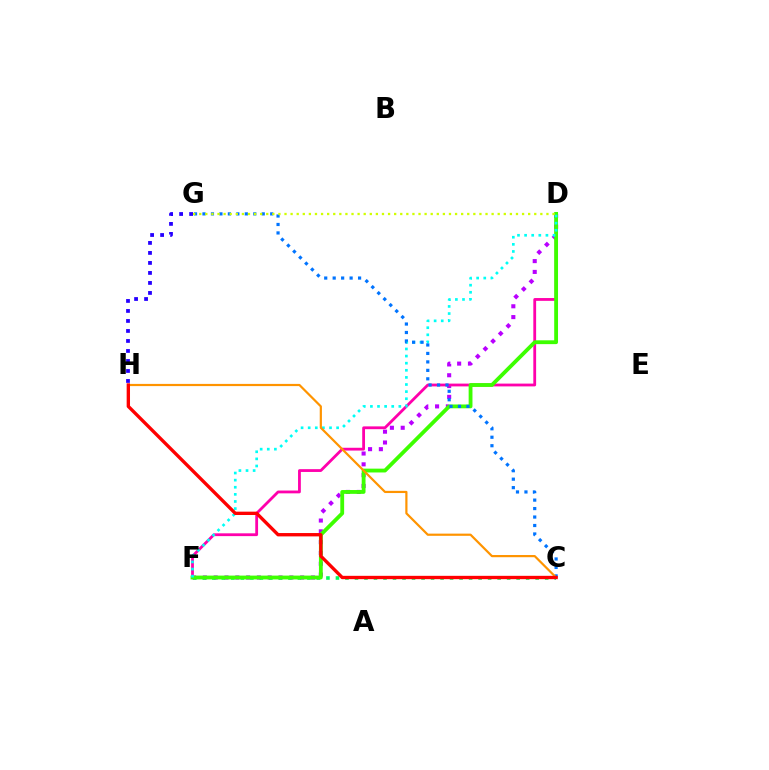{('D', 'F'): [{'color': '#b900ff', 'line_style': 'dotted', 'thickness': 2.94}, {'color': '#ff00ac', 'line_style': 'solid', 'thickness': 2.02}, {'color': '#3dff00', 'line_style': 'solid', 'thickness': 2.75}, {'color': '#00fff6', 'line_style': 'dotted', 'thickness': 1.93}], ('G', 'H'): [{'color': '#2500ff', 'line_style': 'dotted', 'thickness': 2.72}], ('C', 'F'): [{'color': '#00ff5c', 'line_style': 'dotted', 'thickness': 2.58}], ('C', 'G'): [{'color': '#0074ff', 'line_style': 'dotted', 'thickness': 2.3}], ('C', 'H'): [{'color': '#ff9400', 'line_style': 'solid', 'thickness': 1.58}, {'color': '#ff0000', 'line_style': 'solid', 'thickness': 2.41}], ('D', 'G'): [{'color': '#d1ff00', 'line_style': 'dotted', 'thickness': 1.65}]}